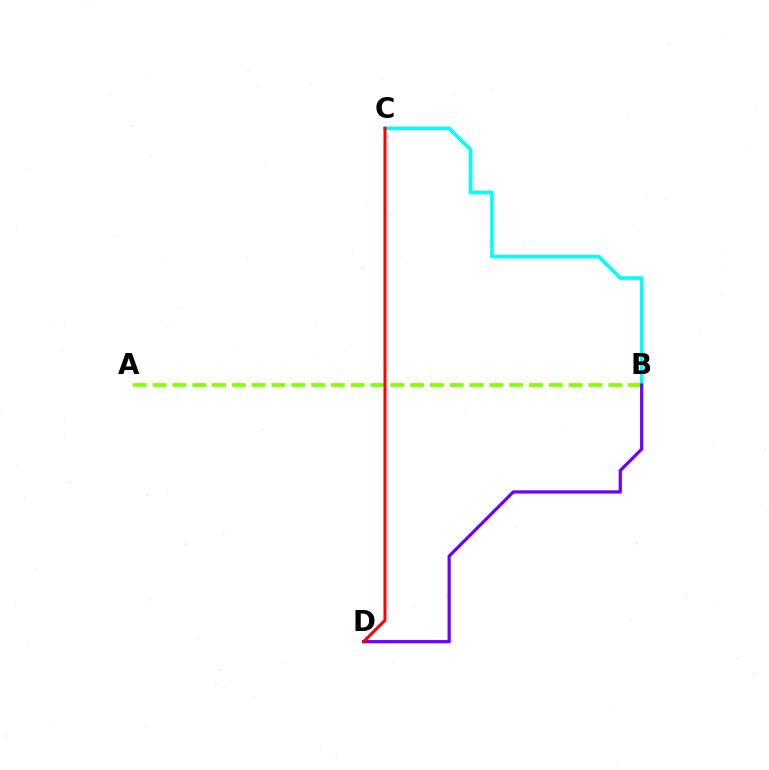{('B', 'C'): [{'color': '#00fff6', 'line_style': 'solid', 'thickness': 2.6}], ('A', 'B'): [{'color': '#84ff00', 'line_style': 'dashed', 'thickness': 2.69}], ('B', 'D'): [{'color': '#7200ff', 'line_style': 'solid', 'thickness': 2.34}], ('C', 'D'): [{'color': '#ff0000', 'line_style': 'solid', 'thickness': 2.19}]}